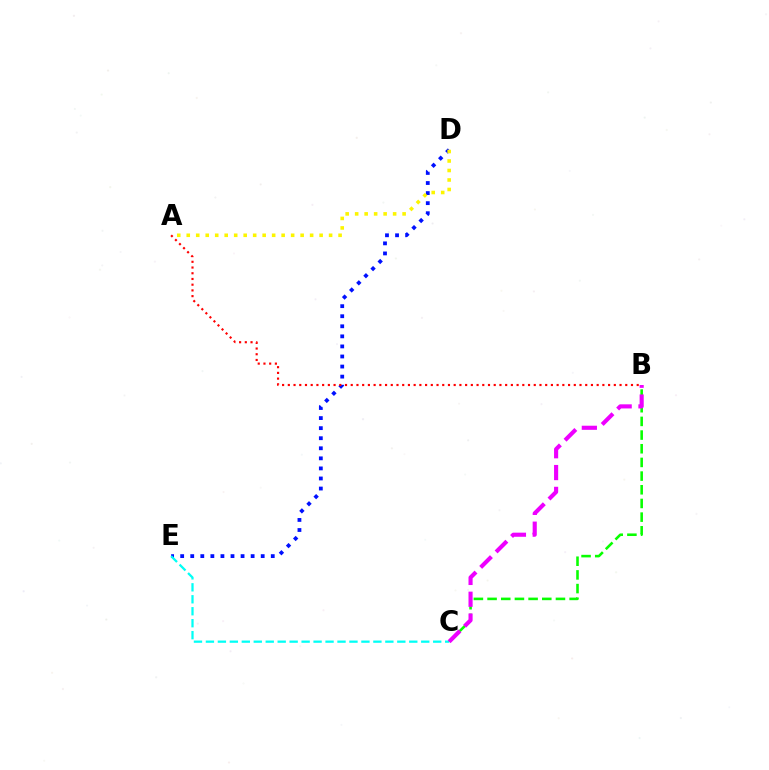{('D', 'E'): [{'color': '#0010ff', 'line_style': 'dotted', 'thickness': 2.73}], ('A', 'D'): [{'color': '#fcf500', 'line_style': 'dotted', 'thickness': 2.58}], ('C', 'E'): [{'color': '#00fff6', 'line_style': 'dashed', 'thickness': 1.63}], ('A', 'B'): [{'color': '#ff0000', 'line_style': 'dotted', 'thickness': 1.55}], ('B', 'C'): [{'color': '#08ff00', 'line_style': 'dashed', 'thickness': 1.86}, {'color': '#ee00ff', 'line_style': 'dashed', 'thickness': 2.97}]}